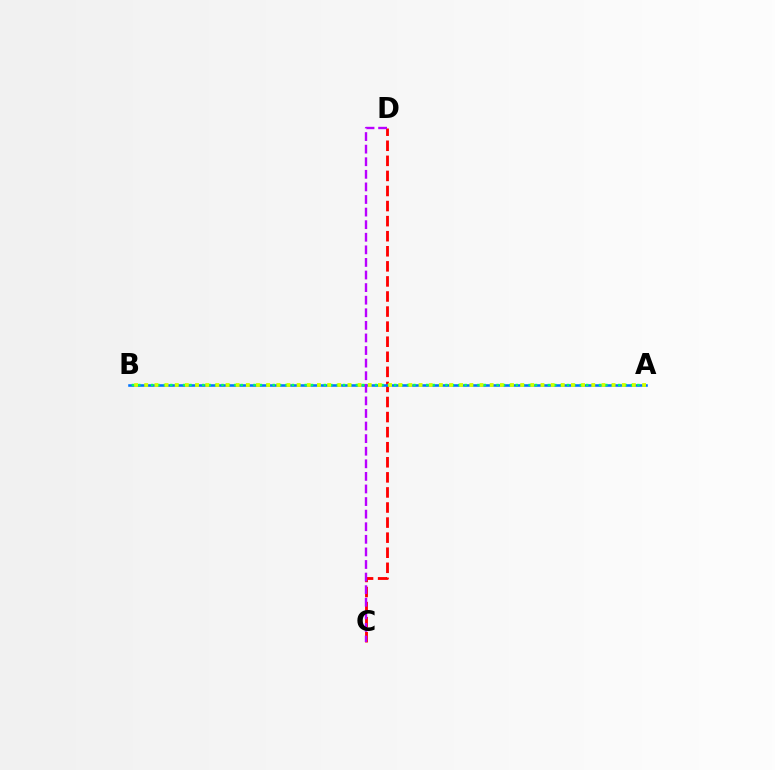{('C', 'D'): [{'color': '#ff0000', 'line_style': 'dashed', 'thickness': 2.05}, {'color': '#b900ff', 'line_style': 'dashed', 'thickness': 1.71}], ('A', 'B'): [{'color': '#0074ff', 'line_style': 'solid', 'thickness': 1.85}, {'color': '#00ff5c', 'line_style': 'dotted', 'thickness': 1.74}, {'color': '#d1ff00', 'line_style': 'dotted', 'thickness': 2.76}]}